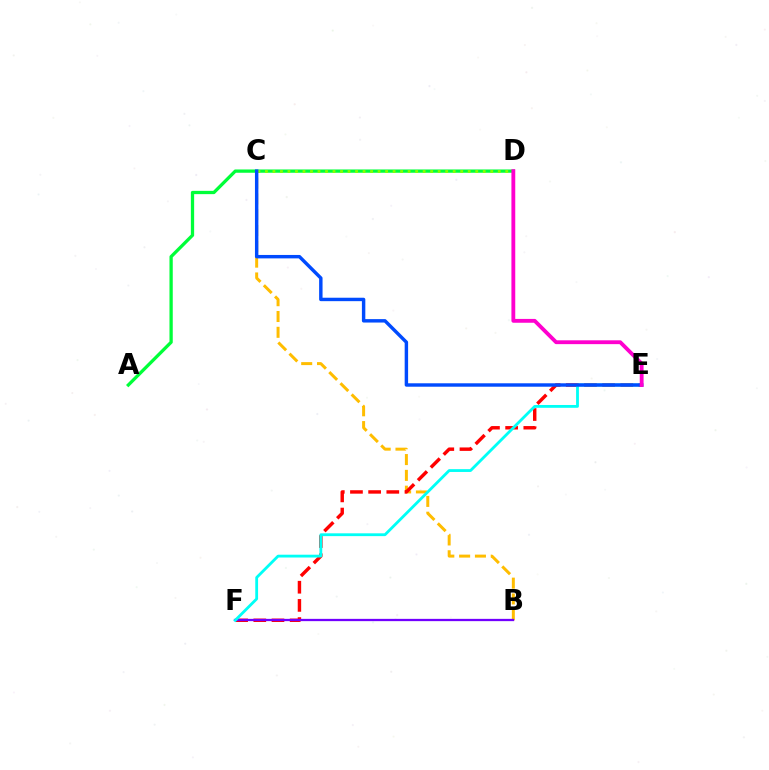{('B', 'C'): [{'color': '#ffbd00', 'line_style': 'dashed', 'thickness': 2.15}], ('E', 'F'): [{'color': '#ff0000', 'line_style': 'dashed', 'thickness': 2.47}, {'color': '#00fff6', 'line_style': 'solid', 'thickness': 2.03}], ('A', 'D'): [{'color': '#00ff39', 'line_style': 'solid', 'thickness': 2.36}], ('B', 'F'): [{'color': '#7200ff', 'line_style': 'solid', 'thickness': 1.64}], ('C', 'D'): [{'color': '#84ff00', 'line_style': 'dotted', 'thickness': 2.04}], ('C', 'E'): [{'color': '#004bff', 'line_style': 'solid', 'thickness': 2.47}], ('D', 'E'): [{'color': '#ff00cf', 'line_style': 'solid', 'thickness': 2.76}]}